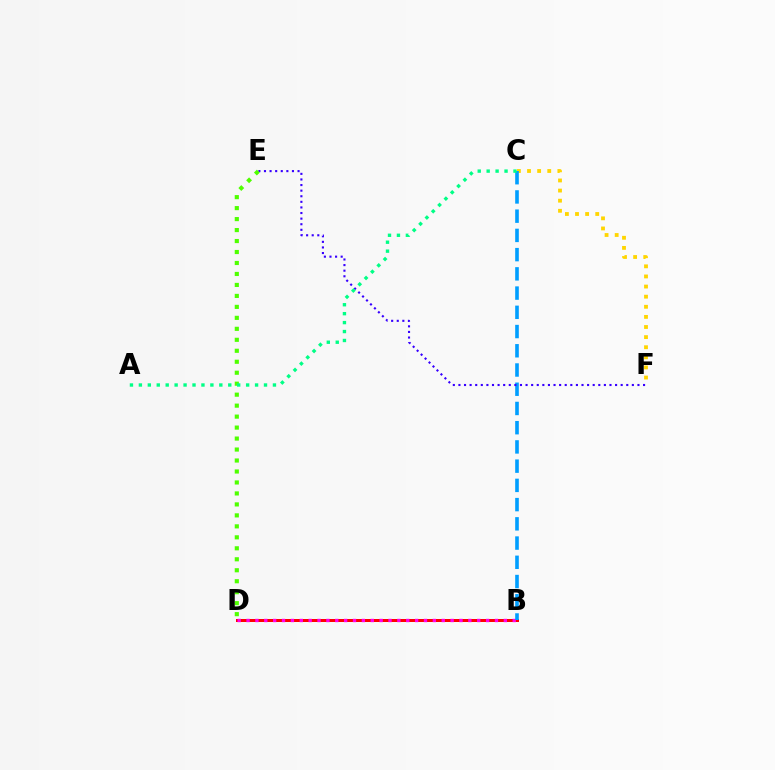{('B', 'D'): [{'color': '#ff0000', 'line_style': 'solid', 'thickness': 2.16}, {'color': '#ff00ed', 'line_style': 'dotted', 'thickness': 2.41}], ('C', 'F'): [{'color': '#ffd500', 'line_style': 'dotted', 'thickness': 2.75}], ('B', 'C'): [{'color': '#009eff', 'line_style': 'dashed', 'thickness': 2.61}], ('E', 'F'): [{'color': '#3700ff', 'line_style': 'dotted', 'thickness': 1.52}], ('D', 'E'): [{'color': '#4fff00', 'line_style': 'dotted', 'thickness': 2.98}], ('A', 'C'): [{'color': '#00ff86', 'line_style': 'dotted', 'thickness': 2.43}]}